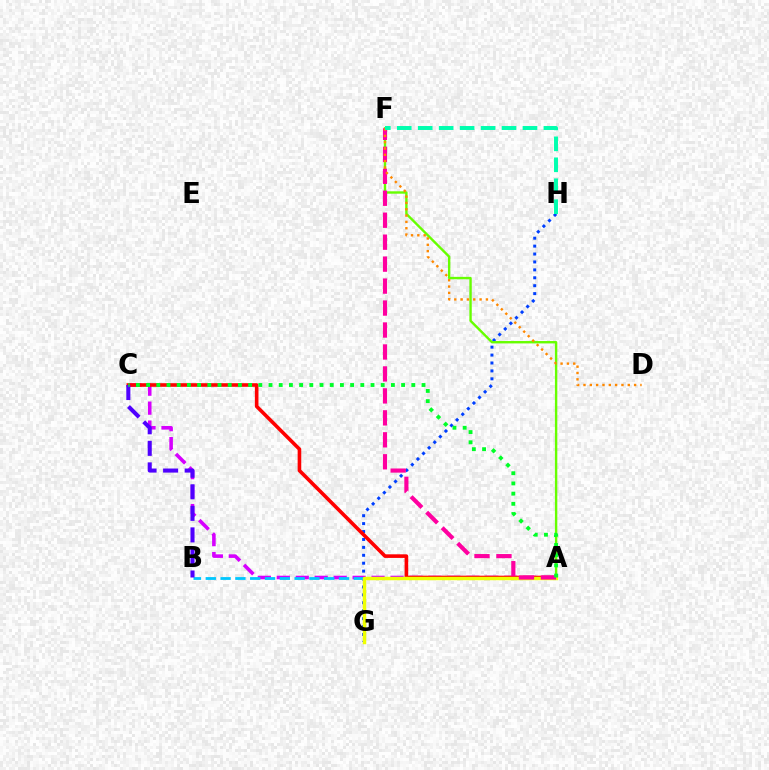{('A', 'C'): [{'color': '#d600ff', 'line_style': 'dashed', 'thickness': 2.57}, {'color': '#ff0000', 'line_style': 'solid', 'thickness': 2.6}, {'color': '#00ff27', 'line_style': 'dotted', 'thickness': 2.77}], ('G', 'H'): [{'color': '#003fff', 'line_style': 'dotted', 'thickness': 2.15}], ('A', 'F'): [{'color': '#66ff00', 'line_style': 'solid', 'thickness': 1.72}, {'color': '#ff00a0', 'line_style': 'dashed', 'thickness': 2.98}], ('A', 'B'): [{'color': '#00c7ff', 'line_style': 'dashed', 'thickness': 2.01}], ('A', 'G'): [{'color': '#eeff00', 'line_style': 'solid', 'thickness': 2.5}], ('B', 'C'): [{'color': '#4f00ff', 'line_style': 'dashed', 'thickness': 2.93}], ('D', 'F'): [{'color': '#ff8800', 'line_style': 'dotted', 'thickness': 1.72}], ('F', 'H'): [{'color': '#00ffaf', 'line_style': 'dashed', 'thickness': 2.85}]}